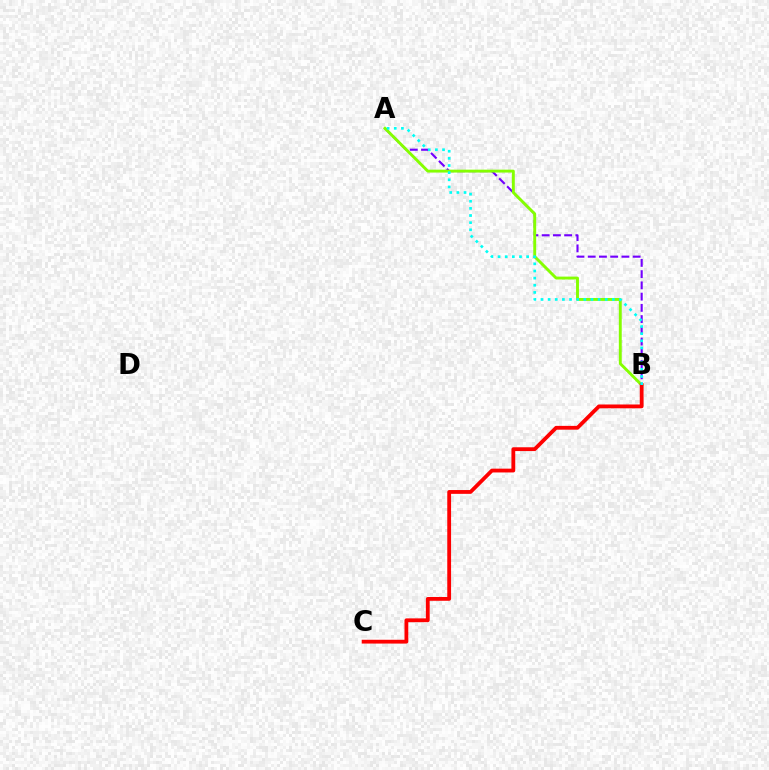{('A', 'B'): [{'color': '#7200ff', 'line_style': 'dashed', 'thickness': 1.53}, {'color': '#84ff00', 'line_style': 'solid', 'thickness': 2.09}, {'color': '#00fff6', 'line_style': 'dotted', 'thickness': 1.94}], ('B', 'C'): [{'color': '#ff0000', 'line_style': 'solid', 'thickness': 2.74}]}